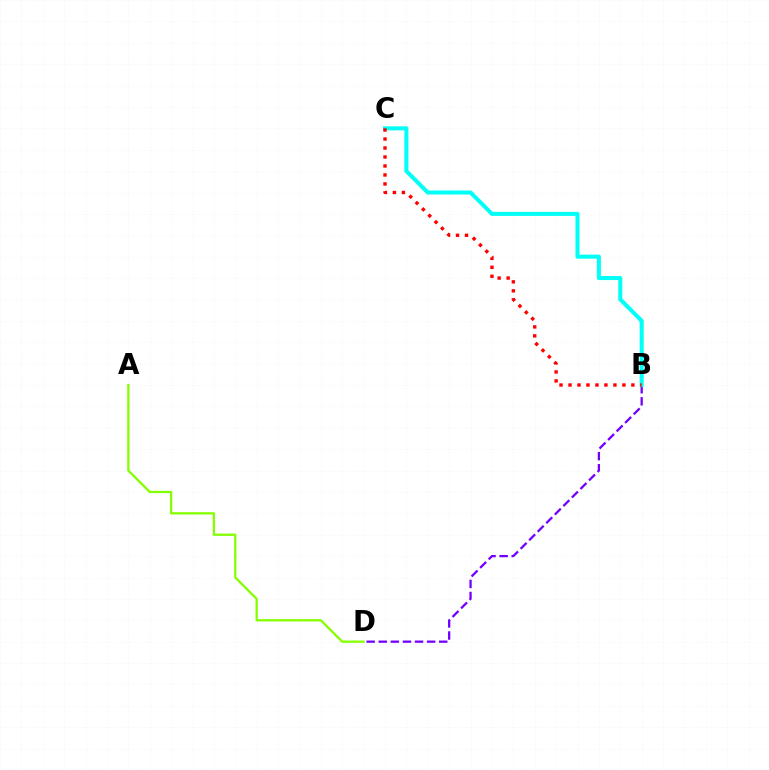{('B', 'D'): [{'color': '#7200ff', 'line_style': 'dashed', 'thickness': 1.64}], ('B', 'C'): [{'color': '#00fff6', 'line_style': 'solid', 'thickness': 2.91}, {'color': '#ff0000', 'line_style': 'dotted', 'thickness': 2.44}], ('A', 'D'): [{'color': '#84ff00', 'line_style': 'solid', 'thickness': 1.64}]}